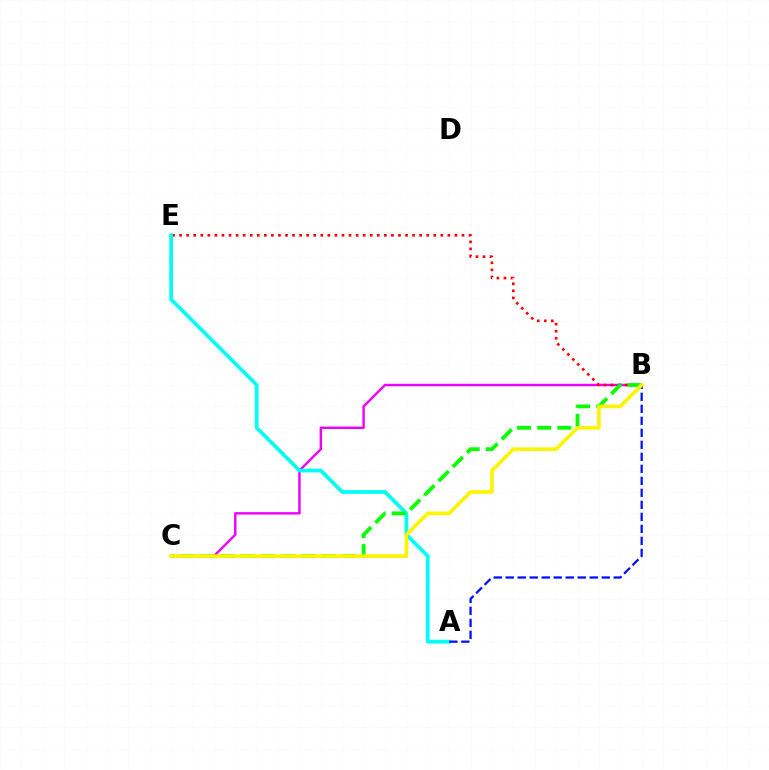{('B', 'C'): [{'color': '#ee00ff', 'line_style': 'solid', 'thickness': 1.76}, {'color': '#08ff00', 'line_style': 'dashed', 'thickness': 2.73}, {'color': '#fcf500', 'line_style': 'solid', 'thickness': 2.61}], ('B', 'E'): [{'color': '#ff0000', 'line_style': 'dotted', 'thickness': 1.92}], ('A', 'E'): [{'color': '#00fff6', 'line_style': 'solid', 'thickness': 2.69}], ('A', 'B'): [{'color': '#0010ff', 'line_style': 'dashed', 'thickness': 1.63}]}